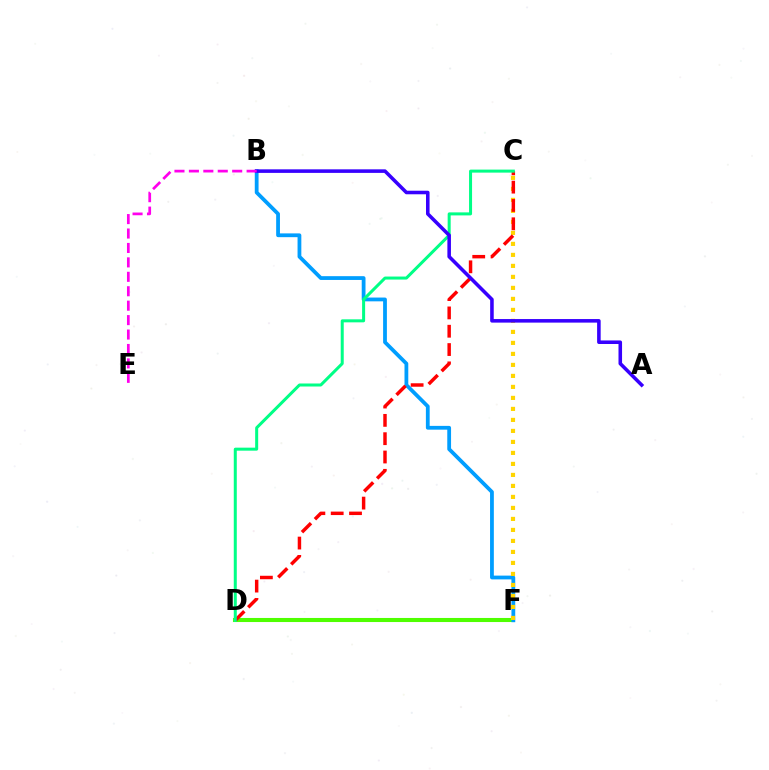{('D', 'F'): [{'color': '#4fff00', 'line_style': 'solid', 'thickness': 2.93}], ('B', 'F'): [{'color': '#009eff', 'line_style': 'solid', 'thickness': 2.72}], ('C', 'F'): [{'color': '#ffd500', 'line_style': 'dotted', 'thickness': 2.99}], ('C', 'D'): [{'color': '#ff0000', 'line_style': 'dashed', 'thickness': 2.49}, {'color': '#00ff86', 'line_style': 'solid', 'thickness': 2.17}], ('A', 'B'): [{'color': '#3700ff', 'line_style': 'solid', 'thickness': 2.57}], ('B', 'E'): [{'color': '#ff00ed', 'line_style': 'dashed', 'thickness': 1.96}]}